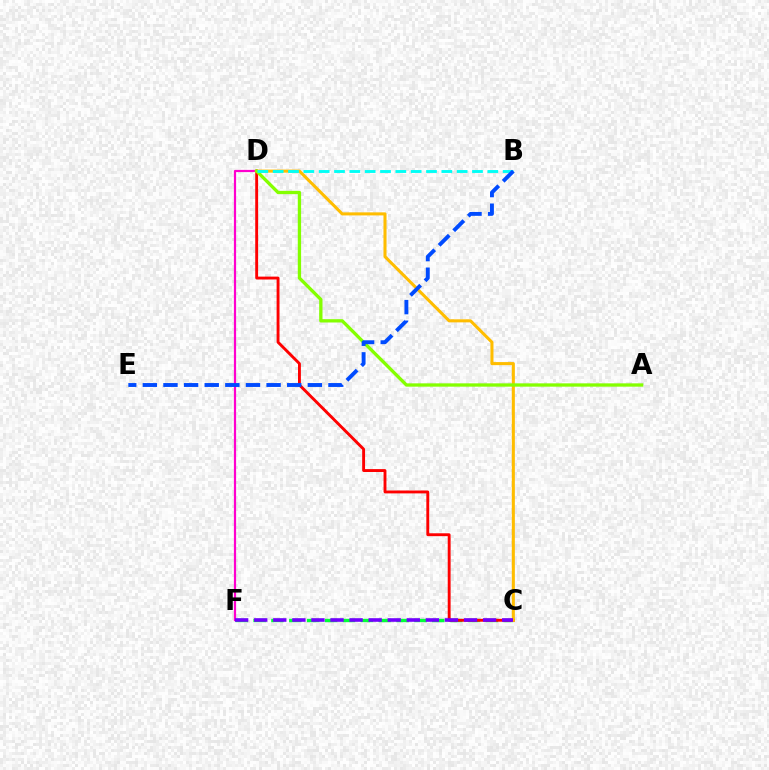{('C', 'F'): [{'color': '#00ff39', 'line_style': 'dashed', 'thickness': 2.43}, {'color': '#7200ff', 'line_style': 'dashed', 'thickness': 2.59}], ('C', 'D'): [{'color': '#ff0000', 'line_style': 'solid', 'thickness': 2.08}, {'color': '#ffbd00', 'line_style': 'solid', 'thickness': 2.2}], ('D', 'F'): [{'color': '#ff00cf', 'line_style': 'solid', 'thickness': 1.59}], ('A', 'D'): [{'color': '#84ff00', 'line_style': 'solid', 'thickness': 2.38}], ('B', 'D'): [{'color': '#00fff6', 'line_style': 'dashed', 'thickness': 2.08}], ('B', 'E'): [{'color': '#004bff', 'line_style': 'dashed', 'thickness': 2.8}]}